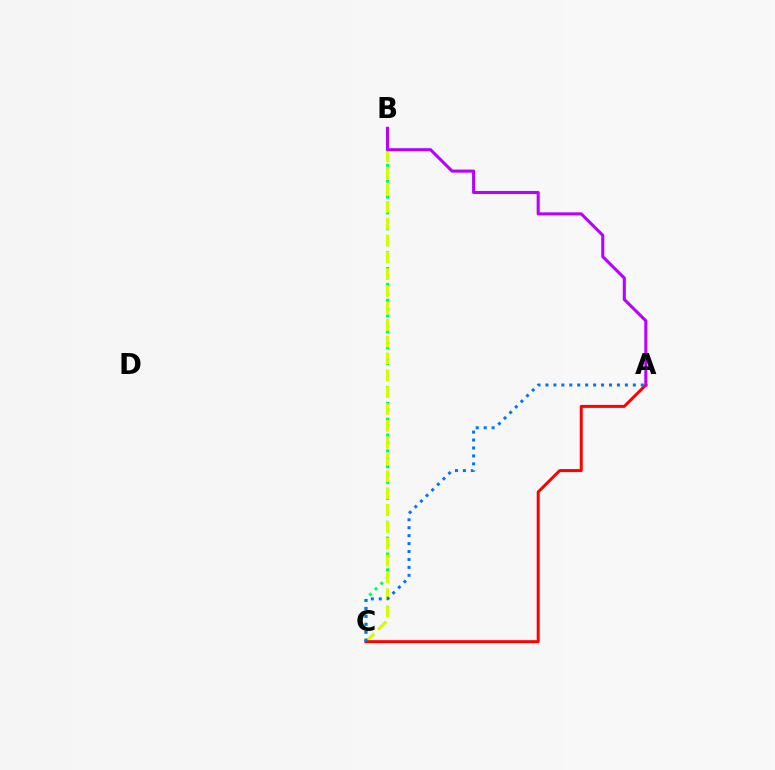{('B', 'C'): [{'color': '#00ff5c', 'line_style': 'dotted', 'thickness': 2.15}, {'color': '#d1ff00', 'line_style': 'dashed', 'thickness': 2.29}], ('A', 'C'): [{'color': '#ff0000', 'line_style': 'solid', 'thickness': 2.15}, {'color': '#0074ff', 'line_style': 'dotted', 'thickness': 2.16}], ('A', 'B'): [{'color': '#b900ff', 'line_style': 'solid', 'thickness': 2.21}]}